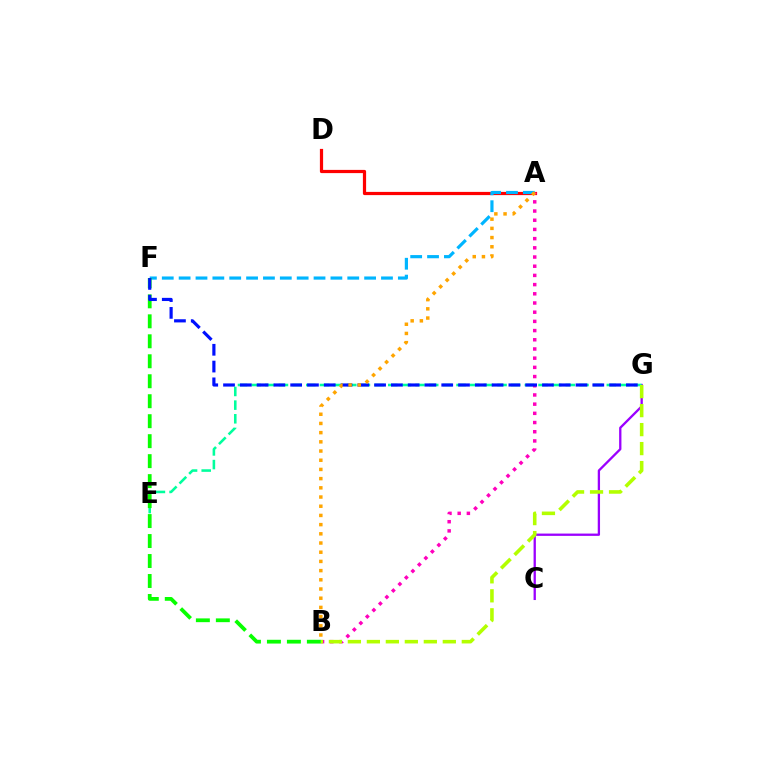{('A', 'D'): [{'color': '#ff0000', 'line_style': 'solid', 'thickness': 2.31}], ('C', 'G'): [{'color': '#9b00ff', 'line_style': 'solid', 'thickness': 1.66}], ('E', 'G'): [{'color': '#00ff9d', 'line_style': 'dashed', 'thickness': 1.86}], ('A', 'B'): [{'color': '#ff00bd', 'line_style': 'dotted', 'thickness': 2.5}, {'color': '#ffa500', 'line_style': 'dotted', 'thickness': 2.5}], ('A', 'F'): [{'color': '#00b5ff', 'line_style': 'dashed', 'thickness': 2.29}], ('B', 'G'): [{'color': '#b3ff00', 'line_style': 'dashed', 'thickness': 2.58}], ('B', 'F'): [{'color': '#08ff00', 'line_style': 'dashed', 'thickness': 2.71}], ('F', 'G'): [{'color': '#0010ff', 'line_style': 'dashed', 'thickness': 2.28}]}